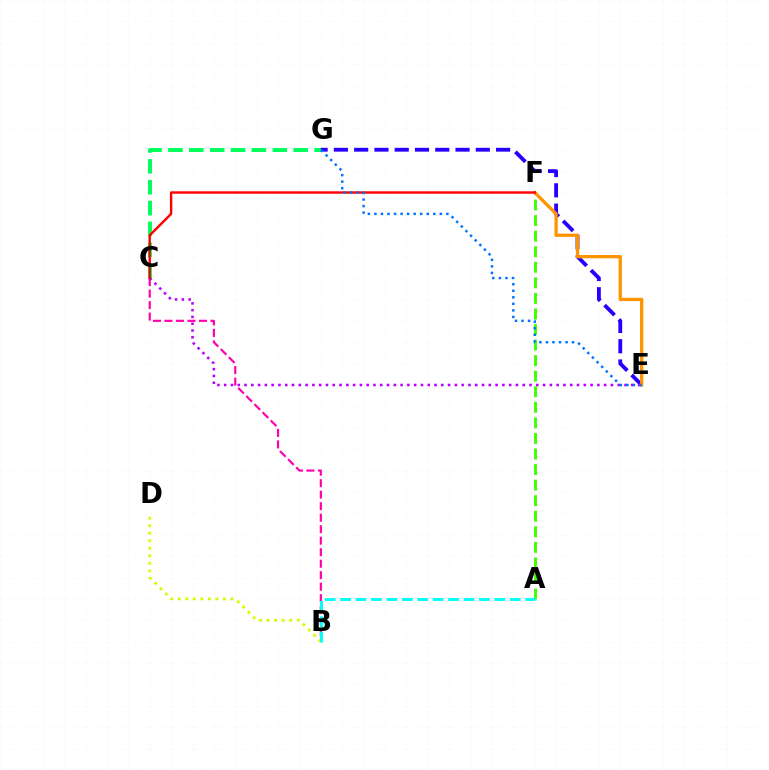{('C', 'G'): [{'color': '#00ff5c', 'line_style': 'dashed', 'thickness': 2.84}], ('A', 'F'): [{'color': '#3dff00', 'line_style': 'dashed', 'thickness': 2.11}], ('B', 'C'): [{'color': '#ff00ac', 'line_style': 'dashed', 'thickness': 1.56}], ('E', 'G'): [{'color': '#2500ff', 'line_style': 'dashed', 'thickness': 2.75}, {'color': '#0074ff', 'line_style': 'dotted', 'thickness': 1.78}], ('E', 'F'): [{'color': '#ff9400', 'line_style': 'solid', 'thickness': 2.37}], ('B', 'D'): [{'color': '#d1ff00', 'line_style': 'dotted', 'thickness': 2.04}], ('A', 'B'): [{'color': '#00fff6', 'line_style': 'dashed', 'thickness': 2.1}], ('C', 'E'): [{'color': '#b900ff', 'line_style': 'dotted', 'thickness': 1.84}], ('C', 'F'): [{'color': '#ff0000', 'line_style': 'solid', 'thickness': 1.73}]}